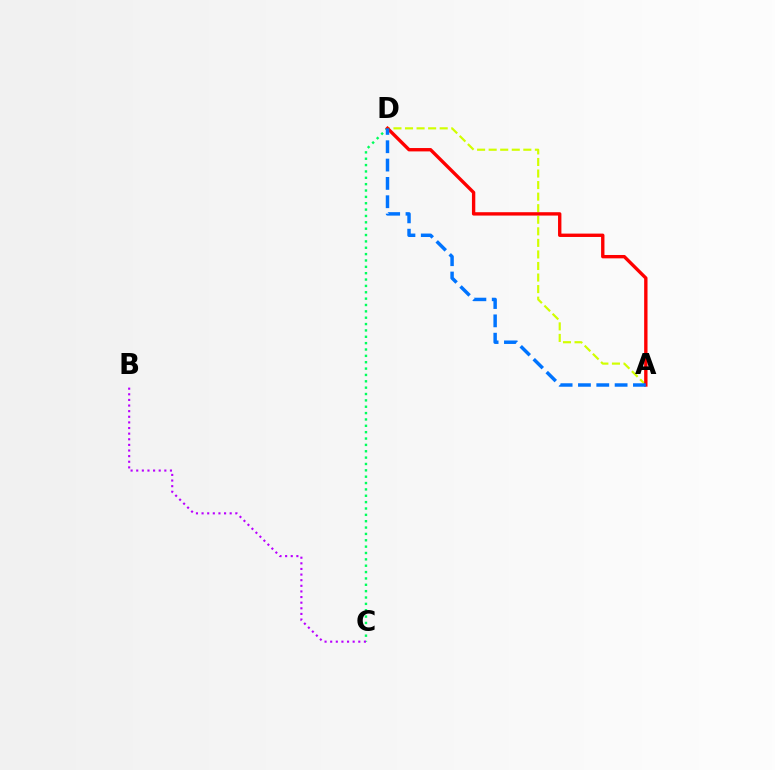{('C', 'D'): [{'color': '#00ff5c', 'line_style': 'dotted', 'thickness': 1.73}], ('A', 'D'): [{'color': '#d1ff00', 'line_style': 'dashed', 'thickness': 1.57}, {'color': '#ff0000', 'line_style': 'solid', 'thickness': 2.42}, {'color': '#0074ff', 'line_style': 'dashed', 'thickness': 2.49}], ('B', 'C'): [{'color': '#b900ff', 'line_style': 'dotted', 'thickness': 1.53}]}